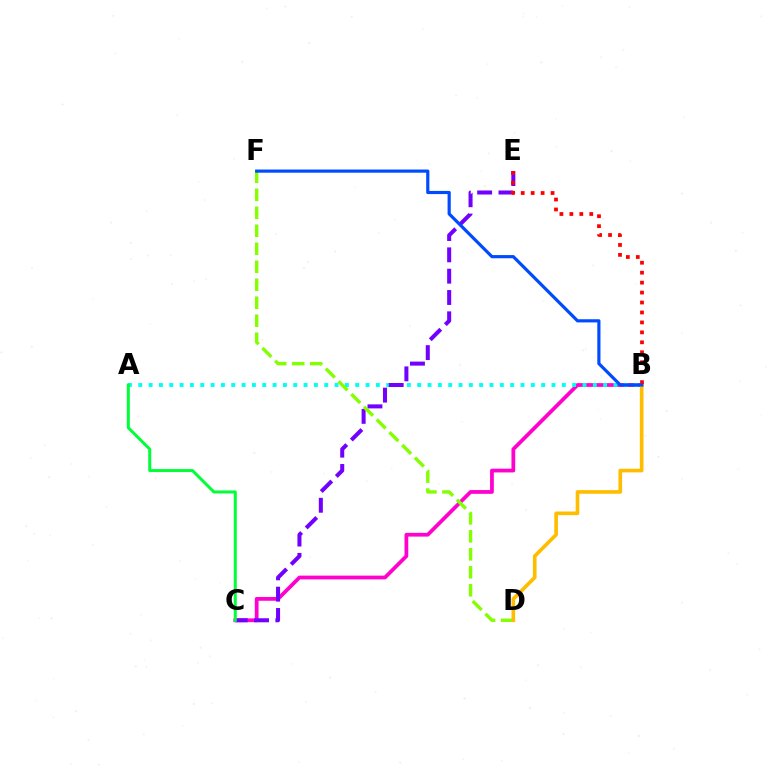{('B', 'C'): [{'color': '#ff00cf', 'line_style': 'solid', 'thickness': 2.7}], ('A', 'B'): [{'color': '#00fff6', 'line_style': 'dotted', 'thickness': 2.81}], ('C', 'E'): [{'color': '#7200ff', 'line_style': 'dashed', 'thickness': 2.9}], ('D', 'F'): [{'color': '#84ff00', 'line_style': 'dashed', 'thickness': 2.44}], ('B', 'D'): [{'color': '#ffbd00', 'line_style': 'solid', 'thickness': 2.63}], ('B', 'E'): [{'color': '#ff0000', 'line_style': 'dotted', 'thickness': 2.7}], ('A', 'C'): [{'color': '#00ff39', 'line_style': 'solid', 'thickness': 2.16}], ('B', 'F'): [{'color': '#004bff', 'line_style': 'solid', 'thickness': 2.29}]}